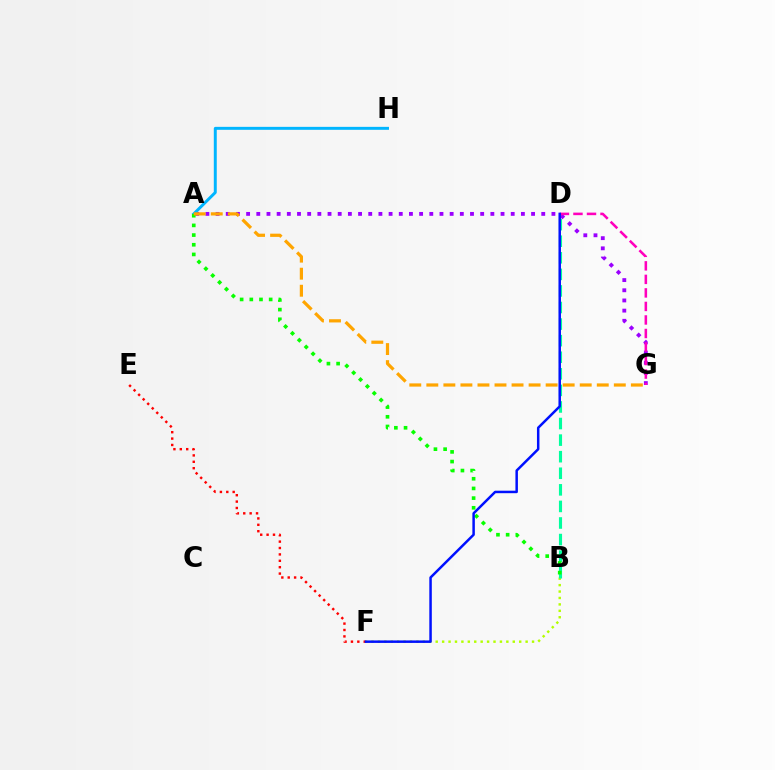{('B', 'F'): [{'color': '#b3ff00', 'line_style': 'dotted', 'thickness': 1.74}], ('B', 'D'): [{'color': '#00ff9d', 'line_style': 'dashed', 'thickness': 2.25}], ('E', 'F'): [{'color': '#ff0000', 'line_style': 'dotted', 'thickness': 1.74}], ('A', 'G'): [{'color': '#9b00ff', 'line_style': 'dotted', 'thickness': 2.77}, {'color': '#ffa500', 'line_style': 'dashed', 'thickness': 2.32}], ('A', 'H'): [{'color': '#00b5ff', 'line_style': 'solid', 'thickness': 2.13}], ('A', 'B'): [{'color': '#08ff00', 'line_style': 'dotted', 'thickness': 2.63}], ('D', 'G'): [{'color': '#ff00bd', 'line_style': 'dashed', 'thickness': 1.84}], ('D', 'F'): [{'color': '#0010ff', 'line_style': 'solid', 'thickness': 1.79}]}